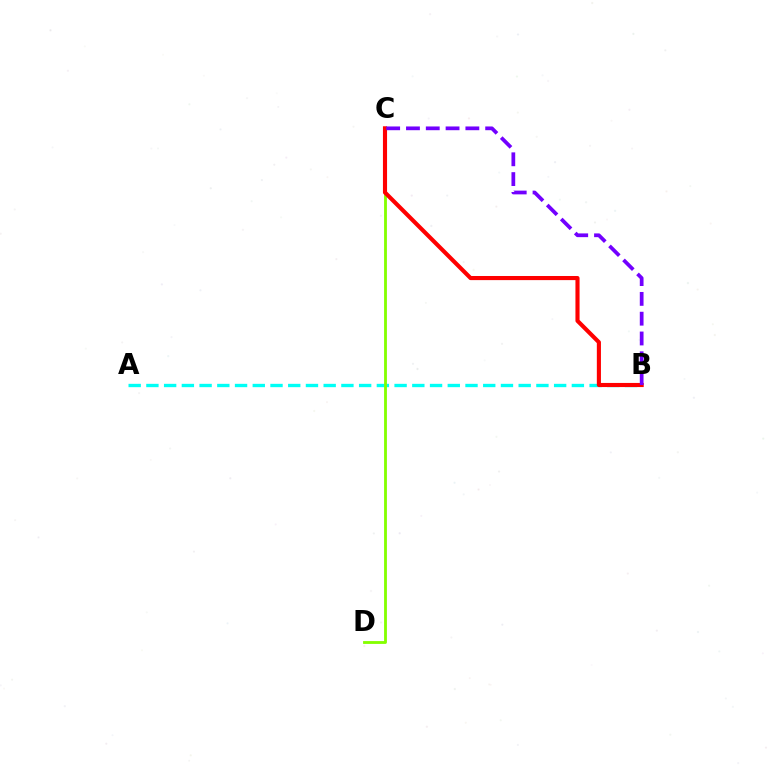{('A', 'B'): [{'color': '#00fff6', 'line_style': 'dashed', 'thickness': 2.41}], ('C', 'D'): [{'color': '#84ff00', 'line_style': 'solid', 'thickness': 2.04}], ('B', 'C'): [{'color': '#ff0000', 'line_style': 'solid', 'thickness': 2.96}, {'color': '#7200ff', 'line_style': 'dashed', 'thickness': 2.69}]}